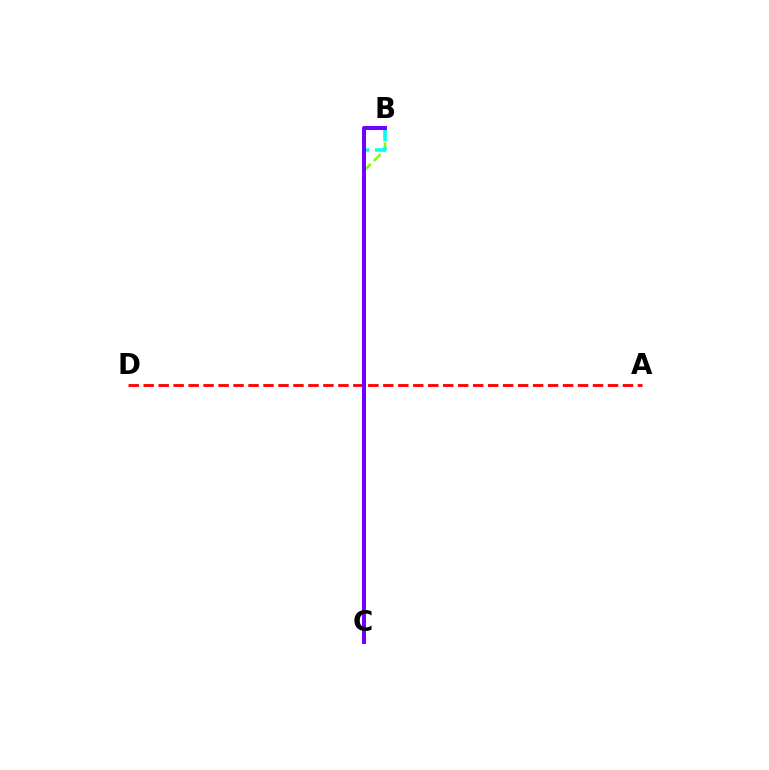{('A', 'D'): [{'color': '#ff0000', 'line_style': 'dashed', 'thickness': 2.03}], ('B', 'C'): [{'color': '#84ff00', 'line_style': 'dashed', 'thickness': 1.88}, {'color': '#00fff6', 'line_style': 'dashed', 'thickness': 2.56}, {'color': '#7200ff', 'line_style': 'solid', 'thickness': 2.86}]}